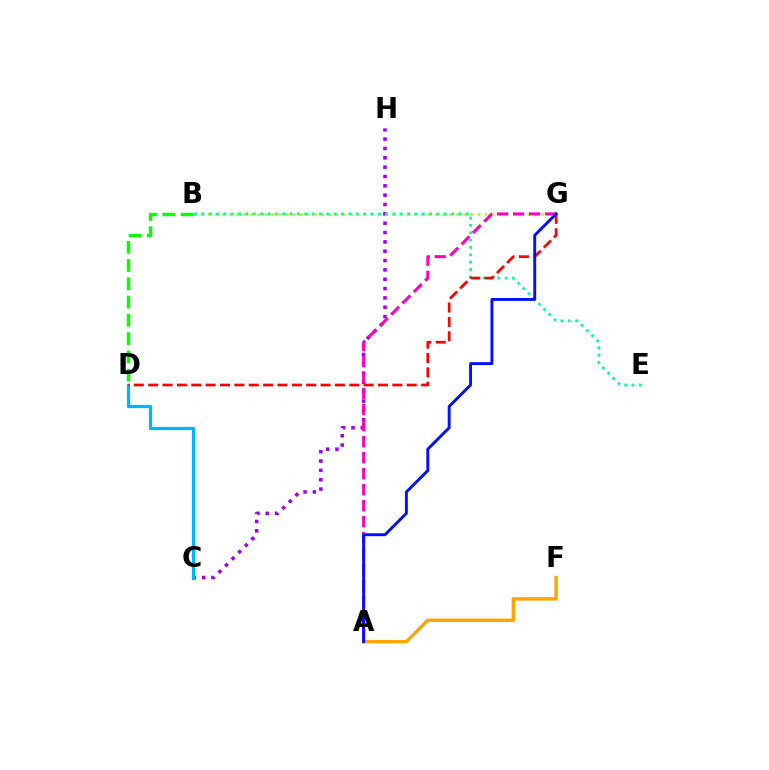{('C', 'H'): [{'color': '#9b00ff', 'line_style': 'dotted', 'thickness': 2.54}], ('B', 'G'): [{'color': '#b3ff00', 'line_style': 'dotted', 'thickness': 1.93}], ('A', 'G'): [{'color': '#ff00bd', 'line_style': 'dashed', 'thickness': 2.17}, {'color': '#0010ff', 'line_style': 'solid', 'thickness': 2.09}], ('C', 'D'): [{'color': '#00b5ff', 'line_style': 'solid', 'thickness': 2.33}], ('A', 'F'): [{'color': '#ffa500', 'line_style': 'solid', 'thickness': 2.46}], ('B', 'E'): [{'color': '#00ff9d', 'line_style': 'dotted', 'thickness': 2.0}], ('B', 'D'): [{'color': '#08ff00', 'line_style': 'dashed', 'thickness': 2.48}], ('D', 'G'): [{'color': '#ff0000', 'line_style': 'dashed', 'thickness': 1.95}]}